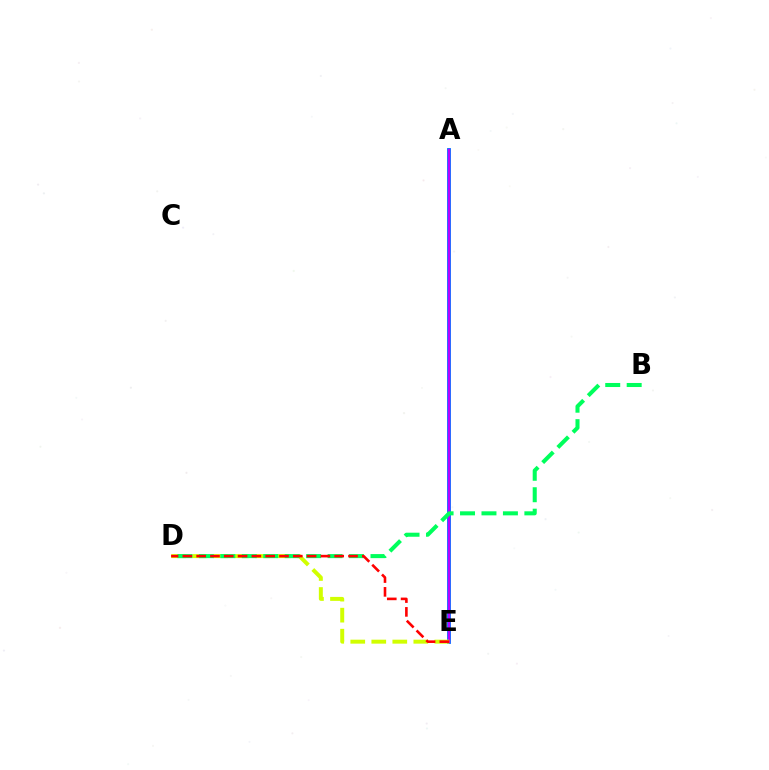{('A', 'E'): [{'color': '#0074ff', 'line_style': 'solid', 'thickness': 2.76}, {'color': '#b900ff', 'line_style': 'solid', 'thickness': 1.68}], ('D', 'E'): [{'color': '#d1ff00', 'line_style': 'dashed', 'thickness': 2.86}, {'color': '#ff0000', 'line_style': 'dashed', 'thickness': 1.88}], ('B', 'D'): [{'color': '#00ff5c', 'line_style': 'dashed', 'thickness': 2.91}]}